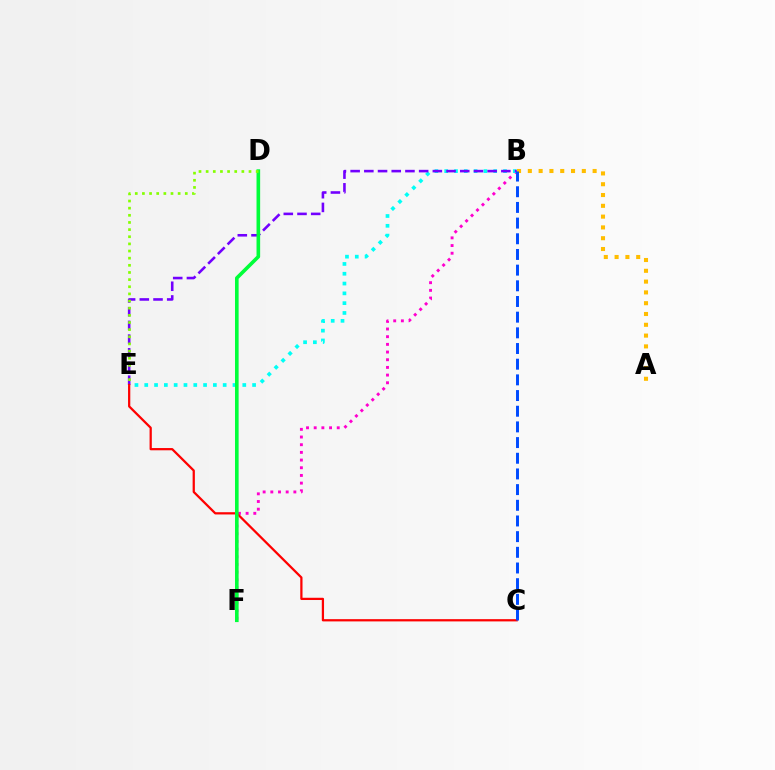{('A', 'B'): [{'color': '#ffbd00', 'line_style': 'dotted', 'thickness': 2.93}], ('B', 'F'): [{'color': '#ff00cf', 'line_style': 'dotted', 'thickness': 2.09}], ('B', 'E'): [{'color': '#00fff6', 'line_style': 'dotted', 'thickness': 2.66}, {'color': '#7200ff', 'line_style': 'dashed', 'thickness': 1.86}], ('C', 'E'): [{'color': '#ff0000', 'line_style': 'solid', 'thickness': 1.62}], ('B', 'C'): [{'color': '#004bff', 'line_style': 'dashed', 'thickness': 2.13}], ('D', 'F'): [{'color': '#00ff39', 'line_style': 'solid', 'thickness': 2.61}], ('D', 'E'): [{'color': '#84ff00', 'line_style': 'dotted', 'thickness': 1.94}]}